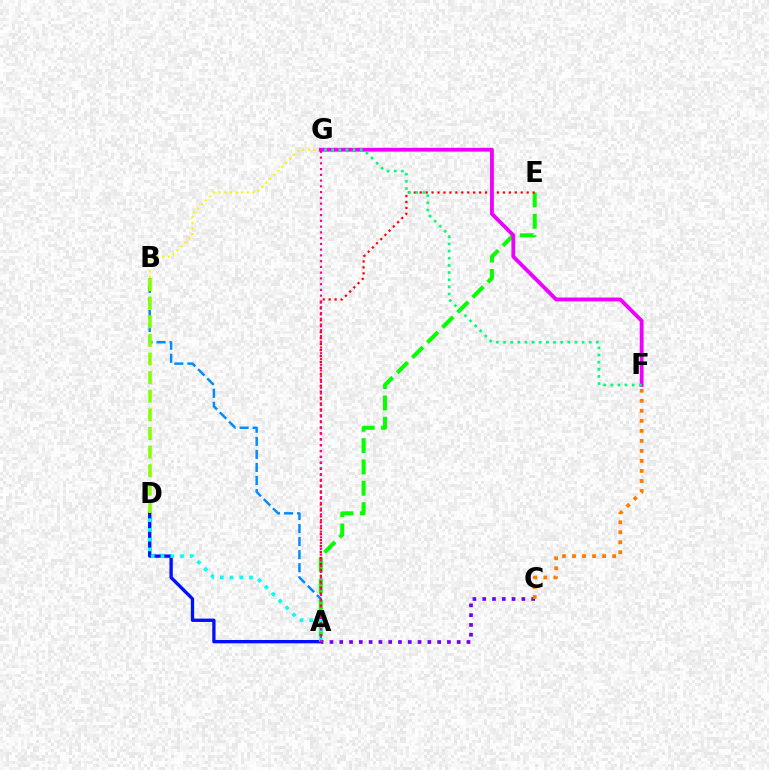{('A', 'B'): [{'color': '#008cff', 'line_style': 'dashed', 'thickness': 1.77}], ('A', 'E'): [{'color': '#08ff00', 'line_style': 'dashed', 'thickness': 2.9}, {'color': '#ff0000', 'line_style': 'dotted', 'thickness': 1.61}], ('A', 'D'): [{'color': '#0010ff', 'line_style': 'solid', 'thickness': 2.4}, {'color': '#00fff6', 'line_style': 'dotted', 'thickness': 2.65}], ('B', 'G'): [{'color': '#fcf500', 'line_style': 'dotted', 'thickness': 1.53}], ('B', 'D'): [{'color': '#84ff00', 'line_style': 'dashed', 'thickness': 2.53}], ('A', 'C'): [{'color': '#7200ff', 'line_style': 'dotted', 'thickness': 2.66}], ('F', 'G'): [{'color': '#ee00ff', 'line_style': 'solid', 'thickness': 2.75}, {'color': '#00ff74', 'line_style': 'dotted', 'thickness': 1.94}], ('C', 'F'): [{'color': '#ff7c00', 'line_style': 'dotted', 'thickness': 2.72}], ('A', 'G'): [{'color': '#ff0094', 'line_style': 'dotted', 'thickness': 1.56}]}